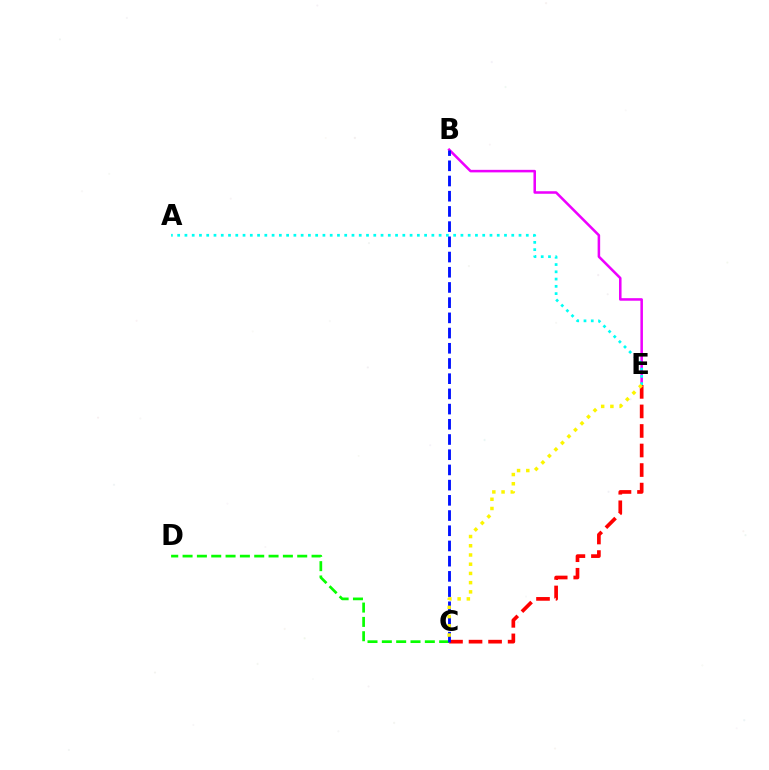{('B', 'E'): [{'color': '#ee00ff', 'line_style': 'solid', 'thickness': 1.83}], ('C', 'D'): [{'color': '#08ff00', 'line_style': 'dashed', 'thickness': 1.95}], ('A', 'E'): [{'color': '#00fff6', 'line_style': 'dotted', 'thickness': 1.97}], ('C', 'E'): [{'color': '#ff0000', 'line_style': 'dashed', 'thickness': 2.65}, {'color': '#fcf500', 'line_style': 'dotted', 'thickness': 2.51}], ('B', 'C'): [{'color': '#0010ff', 'line_style': 'dashed', 'thickness': 2.07}]}